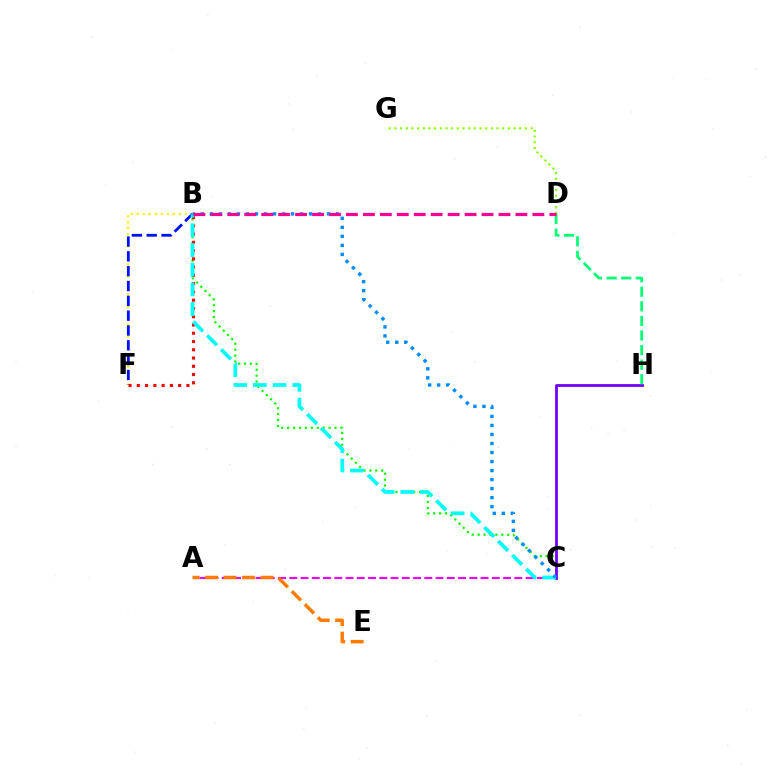{('B', 'C'): [{'color': '#08ff00', 'line_style': 'dotted', 'thickness': 1.61}, {'color': '#00fff6', 'line_style': 'dashed', 'thickness': 2.68}, {'color': '#008cff', 'line_style': 'dotted', 'thickness': 2.45}], ('A', 'C'): [{'color': '#ee00ff', 'line_style': 'dashed', 'thickness': 1.53}], ('C', 'H'): [{'color': '#7200ff', 'line_style': 'solid', 'thickness': 2.01}], ('B', 'F'): [{'color': '#fcf500', 'line_style': 'dotted', 'thickness': 1.63}, {'color': '#ff0000', 'line_style': 'dotted', 'thickness': 2.25}, {'color': '#0010ff', 'line_style': 'dashed', 'thickness': 2.01}], ('D', 'H'): [{'color': '#00ff74', 'line_style': 'dashed', 'thickness': 1.98}], ('D', 'G'): [{'color': '#84ff00', 'line_style': 'dotted', 'thickness': 1.54}], ('A', 'E'): [{'color': '#ff7c00', 'line_style': 'dashed', 'thickness': 2.51}], ('B', 'D'): [{'color': '#ff0094', 'line_style': 'dashed', 'thickness': 2.3}]}